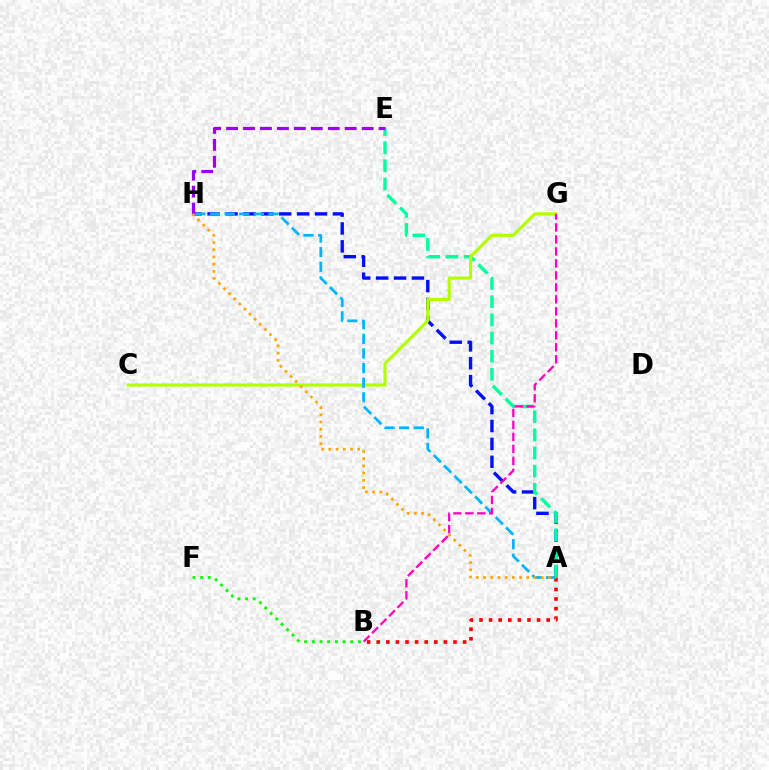{('A', 'H'): [{'color': '#0010ff', 'line_style': 'dashed', 'thickness': 2.43}, {'color': '#00b5ff', 'line_style': 'dashed', 'thickness': 1.99}, {'color': '#ffa500', 'line_style': 'dotted', 'thickness': 1.96}], ('A', 'E'): [{'color': '#00ff9d', 'line_style': 'dashed', 'thickness': 2.47}], ('B', 'F'): [{'color': '#08ff00', 'line_style': 'dotted', 'thickness': 2.09}], ('A', 'B'): [{'color': '#ff0000', 'line_style': 'dotted', 'thickness': 2.61}], ('E', 'H'): [{'color': '#9b00ff', 'line_style': 'dashed', 'thickness': 2.3}], ('C', 'G'): [{'color': '#b3ff00', 'line_style': 'solid', 'thickness': 2.25}], ('B', 'G'): [{'color': '#ff00bd', 'line_style': 'dashed', 'thickness': 1.63}]}